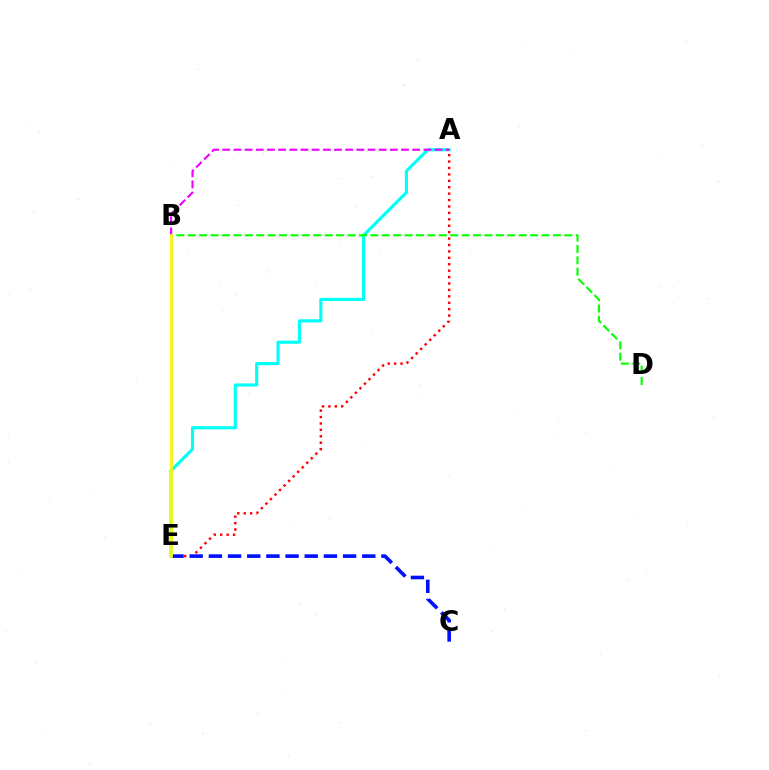{('A', 'E'): [{'color': '#00fff6', 'line_style': 'solid', 'thickness': 2.25}, {'color': '#ff0000', 'line_style': 'dotted', 'thickness': 1.74}], ('A', 'B'): [{'color': '#ee00ff', 'line_style': 'dashed', 'thickness': 1.52}], ('B', 'D'): [{'color': '#08ff00', 'line_style': 'dashed', 'thickness': 1.55}], ('C', 'E'): [{'color': '#0010ff', 'line_style': 'dashed', 'thickness': 2.6}], ('B', 'E'): [{'color': '#fcf500', 'line_style': 'solid', 'thickness': 1.97}]}